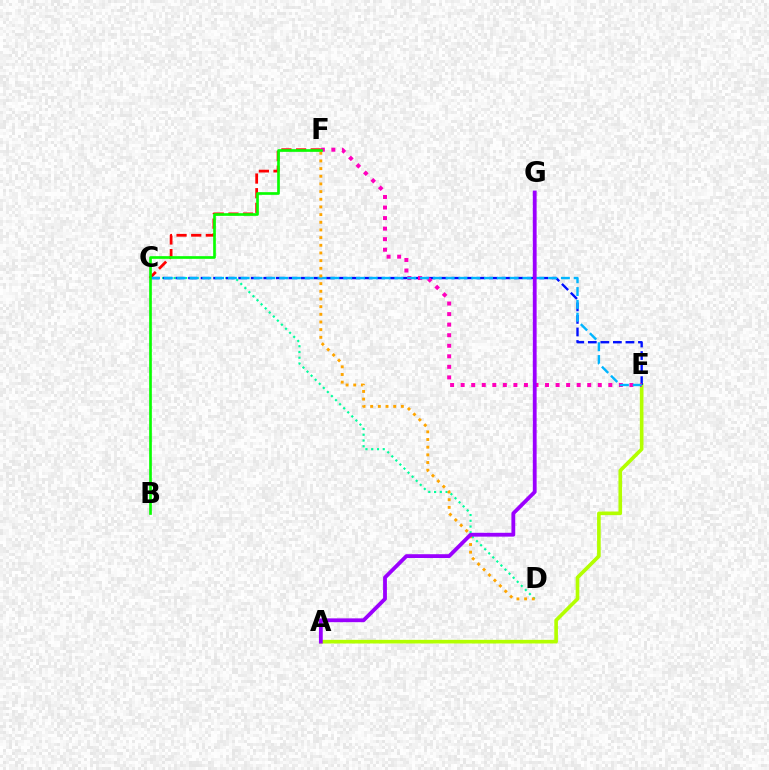{('C', 'F'): [{'color': '#ff0000', 'line_style': 'dashed', 'thickness': 1.99}], ('A', 'E'): [{'color': '#b3ff00', 'line_style': 'solid', 'thickness': 2.62}], ('C', 'D'): [{'color': '#00ff9d', 'line_style': 'dotted', 'thickness': 1.56}], ('C', 'E'): [{'color': '#0010ff', 'line_style': 'dashed', 'thickness': 1.7}, {'color': '#00b5ff', 'line_style': 'dashed', 'thickness': 1.74}], ('E', 'F'): [{'color': '#ff00bd', 'line_style': 'dotted', 'thickness': 2.87}], ('D', 'F'): [{'color': '#ffa500', 'line_style': 'dotted', 'thickness': 2.08}], ('A', 'G'): [{'color': '#9b00ff', 'line_style': 'solid', 'thickness': 2.74}], ('B', 'F'): [{'color': '#08ff00', 'line_style': 'solid', 'thickness': 1.93}]}